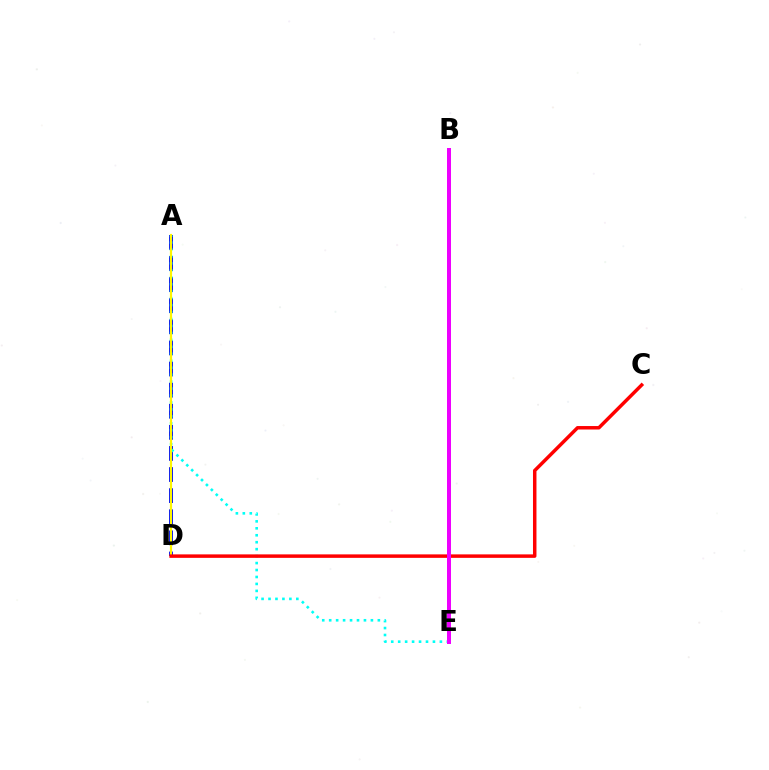{('A', 'D'): [{'color': '#0010ff', 'line_style': 'dashed', 'thickness': 2.87}, {'color': '#fcf500', 'line_style': 'solid', 'thickness': 1.57}], ('B', 'E'): [{'color': '#08ff00', 'line_style': 'dashed', 'thickness': 2.58}, {'color': '#ee00ff', 'line_style': 'solid', 'thickness': 2.88}], ('A', 'E'): [{'color': '#00fff6', 'line_style': 'dotted', 'thickness': 1.89}], ('C', 'D'): [{'color': '#ff0000', 'line_style': 'solid', 'thickness': 2.5}]}